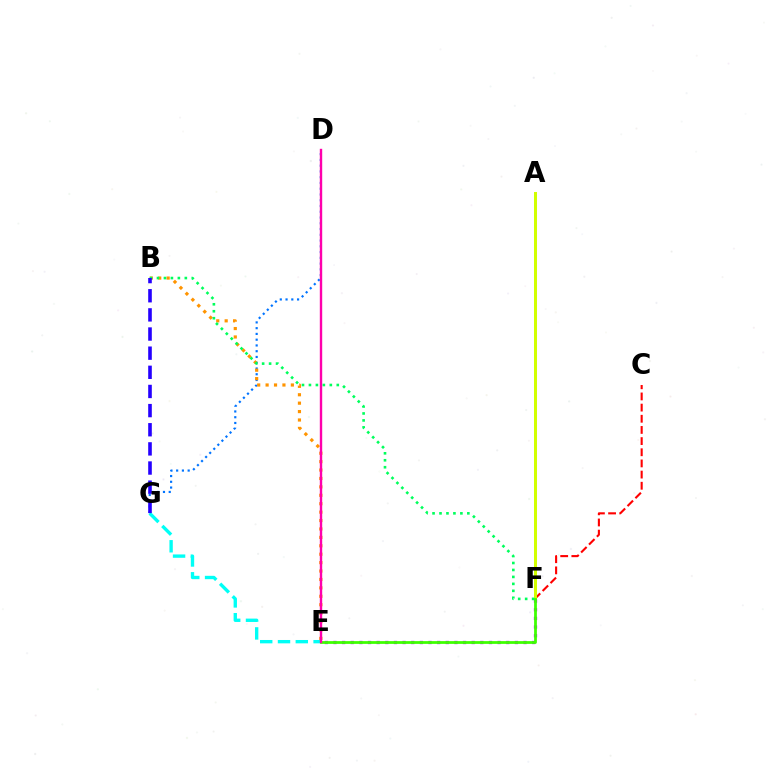{('E', 'G'): [{'color': '#00fff6', 'line_style': 'dashed', 'thickness': 2.42}], ('C', 'F'): [{'color': '#ff0000', 'line_style': 'dashed', 'thickness': 1.52}], ('A', 'F'): [{'color': '#d1ff00', 'line_style': 'solid', 'thickness': 2.17}], ('E', 'F'): [{'color': '#b900ff', 'line_style': 'dotted', 'thickness': 2.35}, {'color': '#3dff00', 'line_style': 'solid', 'thickness': 1.98}], ('D', 'G'): [{'color': '#0074ff', 'line_style': 'dotted', 'thickness': 1.56}], ('B', 'E'): [{'color': '#ff9400', 'line_style': 'dotted', 'thickness': 2.29}], ('B', 'F'): [{'color': '#00ff5c', 'line_style': 'dotted', 'thickness': 1.89}], ('D', 'E'): [{'color': '#ff00ac', 'line_style': 'solid', 'thickness': 1.72}], ('B', 'G'): [{'color': '#2500ff', 'line_style': 'dashed', 'thickness': 2.6}]}